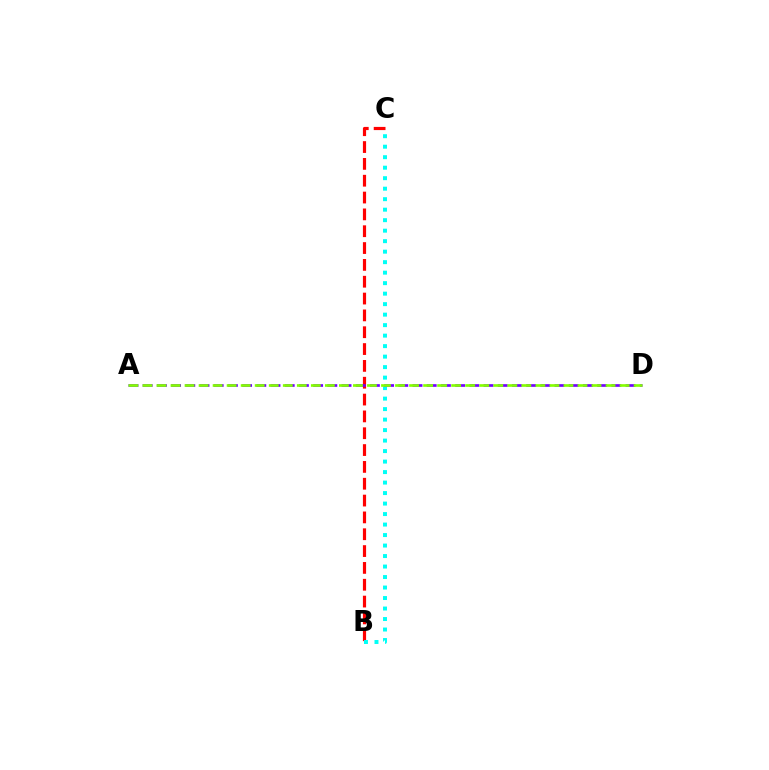{('B', 'C'): [{'color': '#ff0000', 'line_style': 'dashed', 'thickness': 2.29}, {'color': '#00fff6', 'line_style': 'dotted', 'thickness': 2.85}], ('A', 'D'): [{'color': '#7200ff', 'line_style': 'dashed', 'thickness': 1.93}, {'color': '#84ff00', 'line_style': 'dashed', 'thickness': 1.91}]}